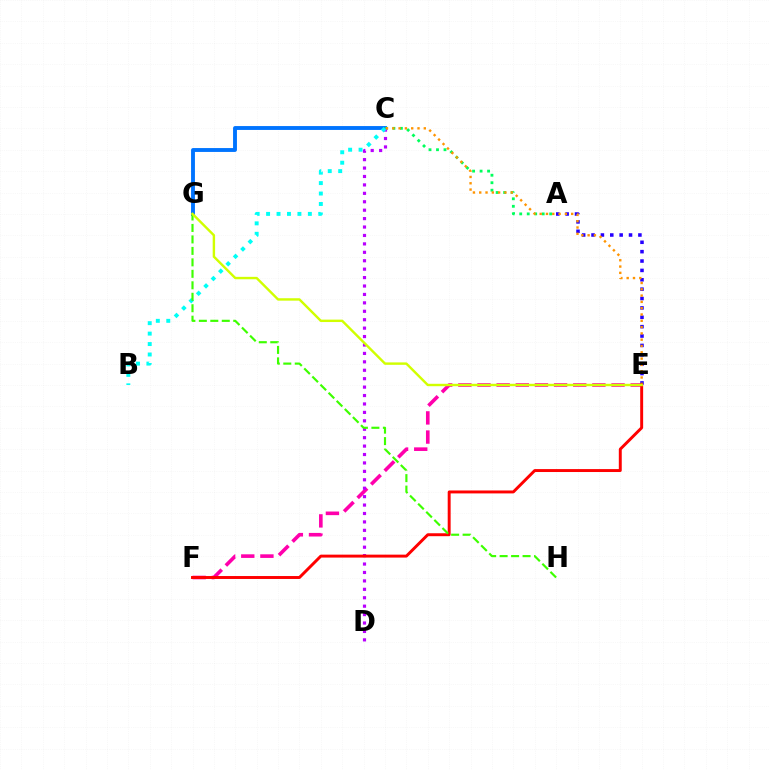{('C', 'G'): [{'color': '#0074ff', 'line_style': 'solid', 'thickness': 2.79}], ('E', 'F'): [{'color': '#ff00ac', 'line_style': 'dashed', 'thickness': 2.6}, {'color': '#ff0000', 'line_style': 'solid', 'thickness': 2.12}], ('A', 'C'): [{'color': '#00ff5c', 'line_style': 'dotted', 'thickness': 2.04}], ('C', 'D'): [{'color': '#b900ff', 'line_style': 'dotted', 'thickness': 2.29}], ('A', 'E'): [{'color': '#2500ff', 'line_style': 'dotted', 'thickness': 2.55}], ('C', 'E'): [{'color': '#ff9400', 'line_style': 'dotted', 'thickness': 1.71}], ('B', 'C'): [{'color': '#00fff6', 'line_style': 'dotted', 'thickness': 2.84}], ('G', 'H'): [{'color': '#3dff00', 'line_style': 'dashed', 'thickness': 1.56}], ('E', 'G'): [{'color': '#d1ff00', 'line_style': 'solid', 'thickness': 1.74}]}